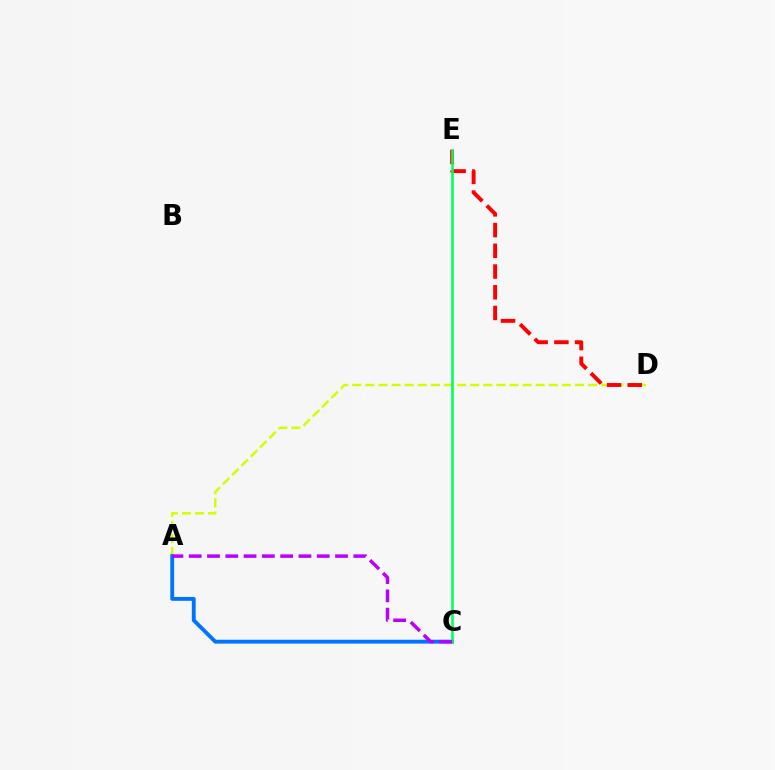{('A', 'D'): [{'color': '#d1ff00', 'line_style': 'dashed', 'thickness': 1.78}], ('A', 'C'): [{'color': '#0074ff', 'line_style': 'solid', 'thickness': 2.78}, {'color': '#b900ff', 'line_style': 'dashed', 'thickness': 2.48}], ('D', 'E'): [{'color': '#ff0000', 'line_style': 'dashed', 'thickness': 2.82}], ('C', 'E'): [{'color': '#00ff5c', 'line_style': 'solid', 'thickness': 1.83}]}